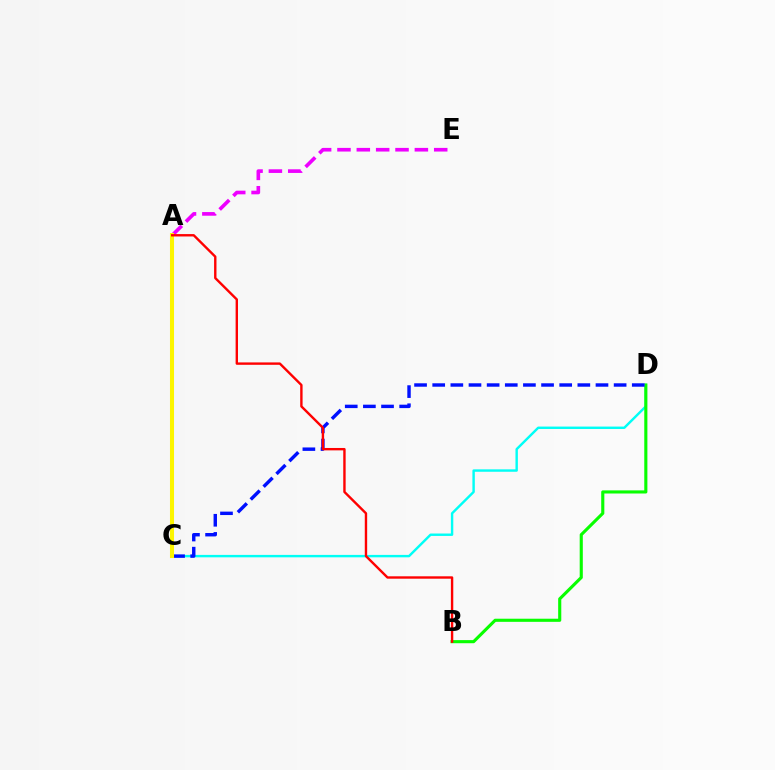{('A', 'E'): [{'color': '#ee00ff', 'line_style': 'dashed', 'thickness': 2.63}], ('C', 'D'): [{'color': '#00fff6', 'line_style': 'solid', 'thickness': 1.74}, {'color': '#0010ff', 'line_style': 'dashed', 'thickness': 2.46}], ('B', 'D'): [{'color': '#08ff00', 'line_style': 'solid', 'thickness': 2.24}], ('A', 'C'): [{'color': '#fcf500', 'line_style': 'solid', 'thickness': 2.91}], ('A', 'B'): [{'color': '#ff0000', 'line_style': 'solid', 'thickness': 1.72}]}